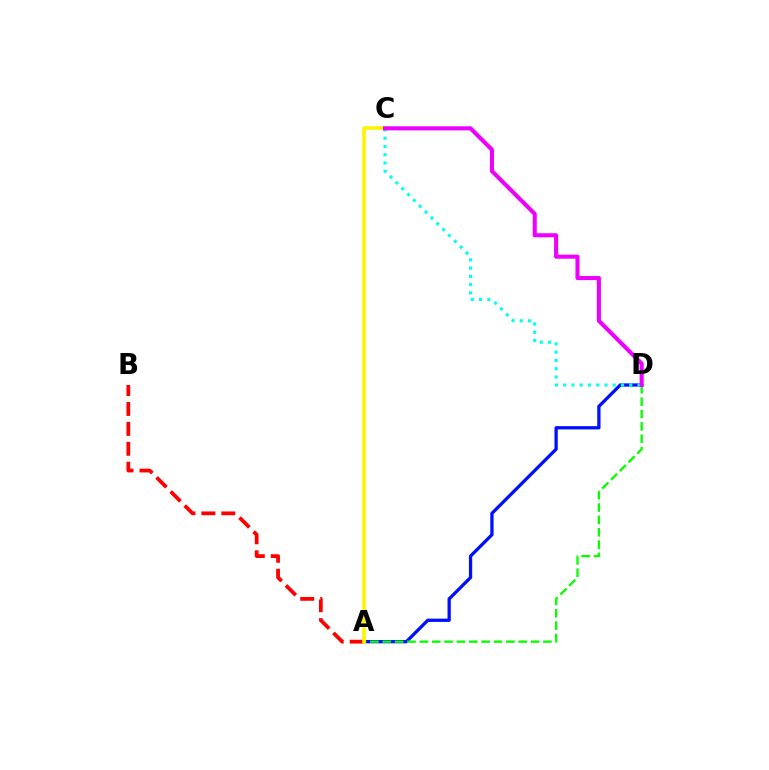{('A', 'D'): [{'color': '#0010ff', 'line_style': 'solid', 'thickness': 2.36}, {'color': '#08ff00', 'line_style': 'dashed', 'thickness': 1.68}], ('C', 'D'): [{'color': '#00fff6', 'line_style': 'dotted', 'thickness': 2.25}, {'color': '#ee00ff', 'line_style': 'solid', 'thickness': 2.94}], ('A', 'B'): [{'color': '#ff0000', 'line_style': 'dashed', 'thickness': 2.71}], ('A', 'C'): [{'color': '#fcf500', 'line_style': 'solid', 'thickness': 2.58}]}